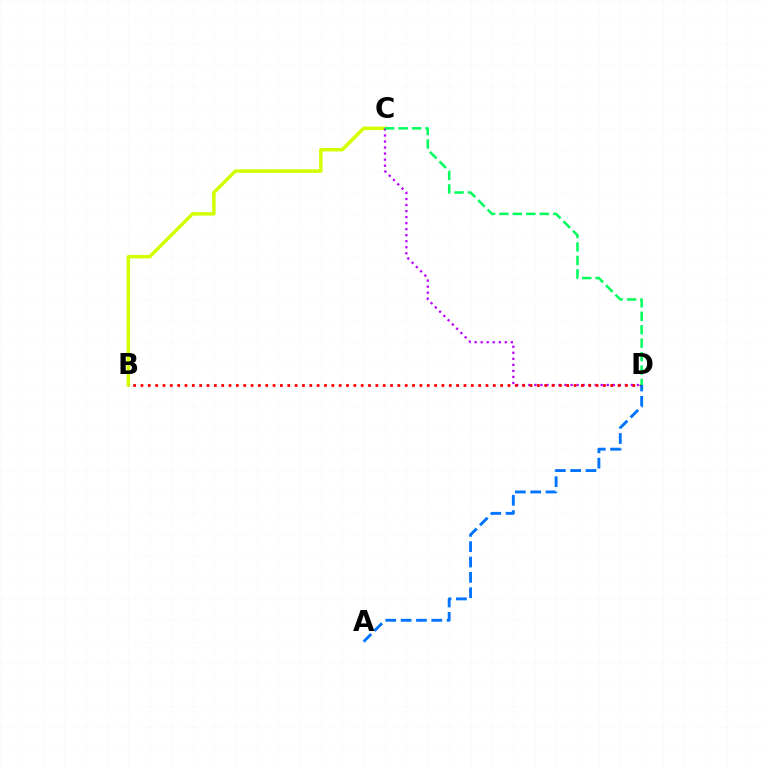{('B', 'C'): [{'color': '#d1ff00', 'line_style': 'solid', 'thickness': 2.49}], ('C', 'D'): [{'color': '#b900ff', 'line_style': 'dotted', 'thickness': 1.64}, {'color': '#00ff5c', 'line_style': 'dashed', 'thickness': 1.83}], ('B', 'D'): [{'color': '#ff0000', 'line_style': 'dotted', 'thickness': 1.99}], ('A', 'D'): [{'color': '#0074ff', 'line_style': 'dashed', 'thickness': 2.08}]}